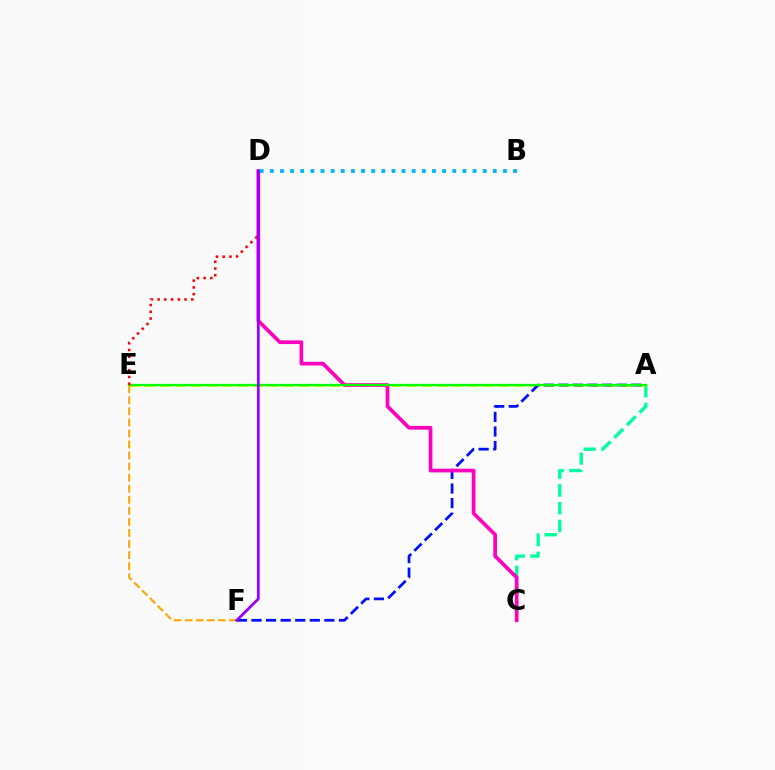{('A', 'C'): [{'color': '#00ff9d', 'line_style': 'dashed', 'thickness': 2.42}], ('A', 'E'): [{'color': '#b3ff00', 'line_style': 'dashed', 'thickness': 2.09}, {'color': '#08ff00', 'line_style': 'solid', 'thickness': 1.65}], ('A', 'F'): [{'color': '#0010ff', 'line_style': 'dashed', 'thickness': 1.98}], ('C', 'D'): [{'color': '#ff00bd', 'line_style': 'solid', 'thickness': 2.66}], ('D', 'E'): [{'color': '#ff0000', 'line_style': 'dotted', 'thickness': 1.83}], ('E', 'F'): [{'color': '#ffa500', 'line_style': 'dashed', 'thickness': 1.5}], ('B', 'D'): [{'color': '#00b5ff', 'line_style': 'dotted', 'thickness': 2.75}], ('D', 'F'): [{'color': '#9b00ff', 'line_style': 'solid', 'thickness': 1.99}]}